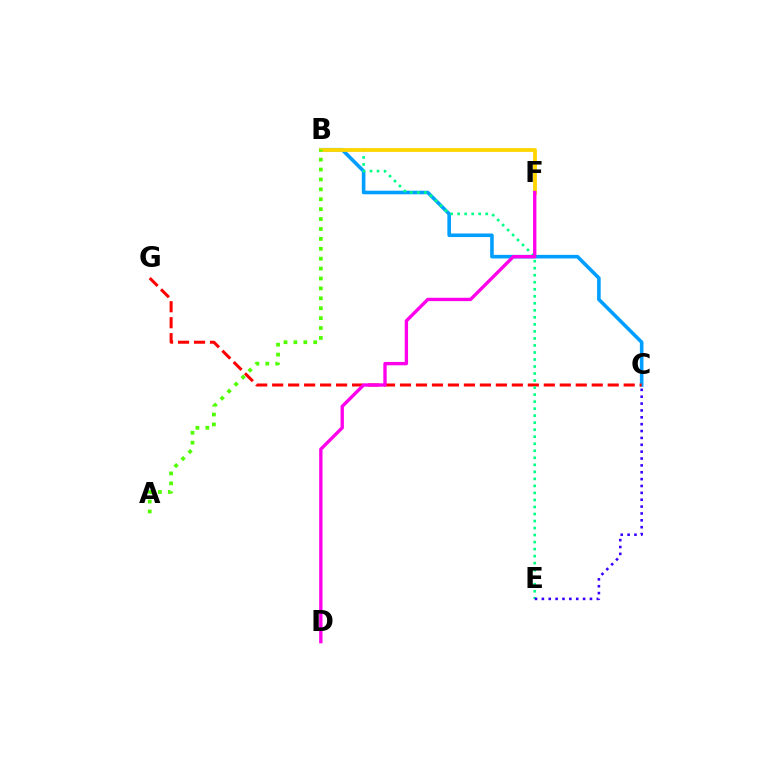{('B', 'C'): [{'color': '#009eff', 'line_style': 'solid', 'thickness': 2.58}], ('C', 'G'): [{'color': '#ff0000', 'line_style': 'dashed', 'thickness': 2.17}], ('B', 'E'): [{'color': '#00ff86', 'line_style': 'dotted', 'thickness': 1.91}], ('B', 'F'): [{'color': '#ffd500', 'line_style': 'solid', 'thickness': 2.75}], ('D', 'F'): [{'color': '#ff00ed', 'line_style': 'solid', 'thickness': 2.41}], ('C', 'E'): [{'color': '#3700ff', 'line_style': 'dotted', 'thickness': 1.87}], ('A', 'B'): [{'color': '#4fff00', 'line_style': 'dotted', 'thickness': 2.69}]}